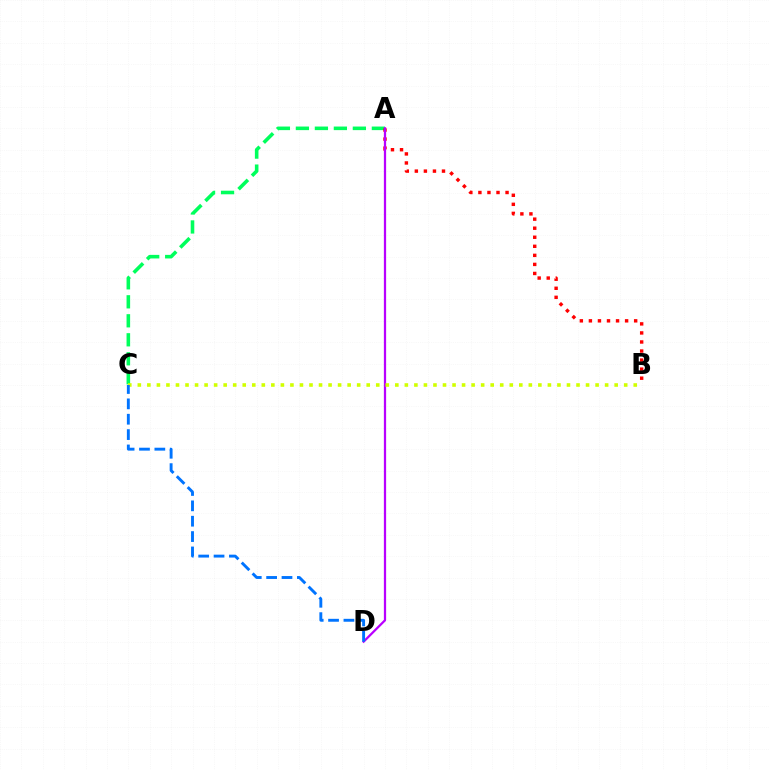{('A', 'C'): [{'color': '#00ff5c', 'line_style': 'dashed', 'thickness': 2.58}], ('A', 'B'): [{'color': '#ff0000', 'line_style': 'dotted', 'thickness': 2.46}], ('A', 'D'): [{'color': '#b900ff', 'line_style': 'solid', 'thickness': 1.62}], ('B', 'C'): [{'color': '#d1ff00', 'line_style': 'dotted', 'thickness': 2.59}], ('C', 'D'): [{'color': '#0074ff', 'line_style': 'dashed', 'thickness': 2.09}]}